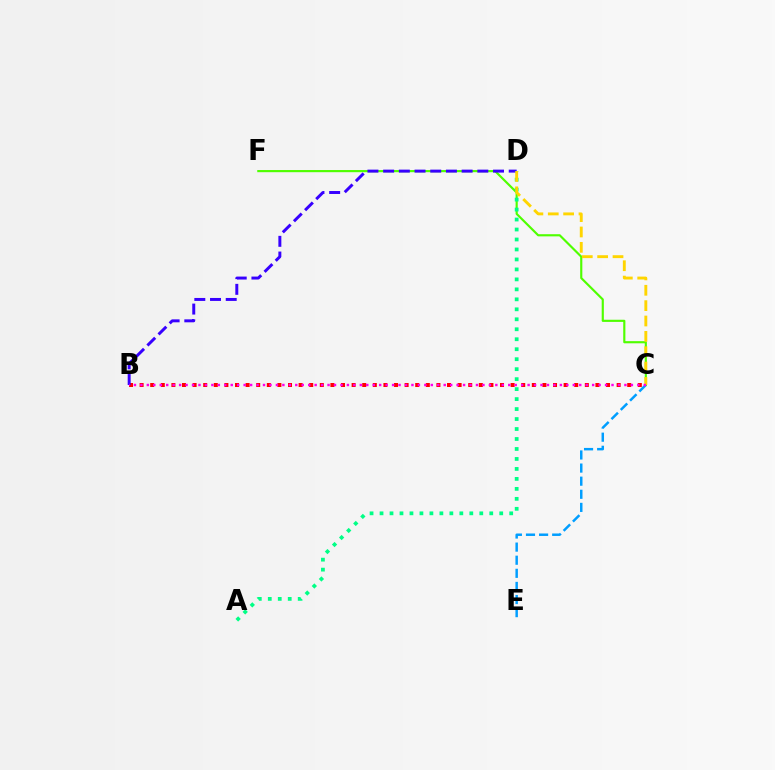{('C', 'F'): [{'color': '#4fff00', 'line_style': 'solid', 'thickness': 1.55}], ('B', 'C'): [{'color': '#ff0000', 'line_style': 'dotted', 'thickness': 2.88}, {'color': '#ff00ed', 'line_style': 'dotted', 'thickness': 1.75}], ('B', 'D'): [{'color': '#3700ff', 'line_style': 'dashed', 'thickness': 2.13}], ('A', 'D'): [{'color': '#00ff86', 'line_style': 'dotted', 'thickness': 2.71}], ('C', 'E'): [{'color': '#009eff', 'line_style': 'dashed', 'thickness': 1.78}], ('C', 'D'): [{'color': '#ffd500', 'line_style': 'dashed', 'thickness': 2.09}]}